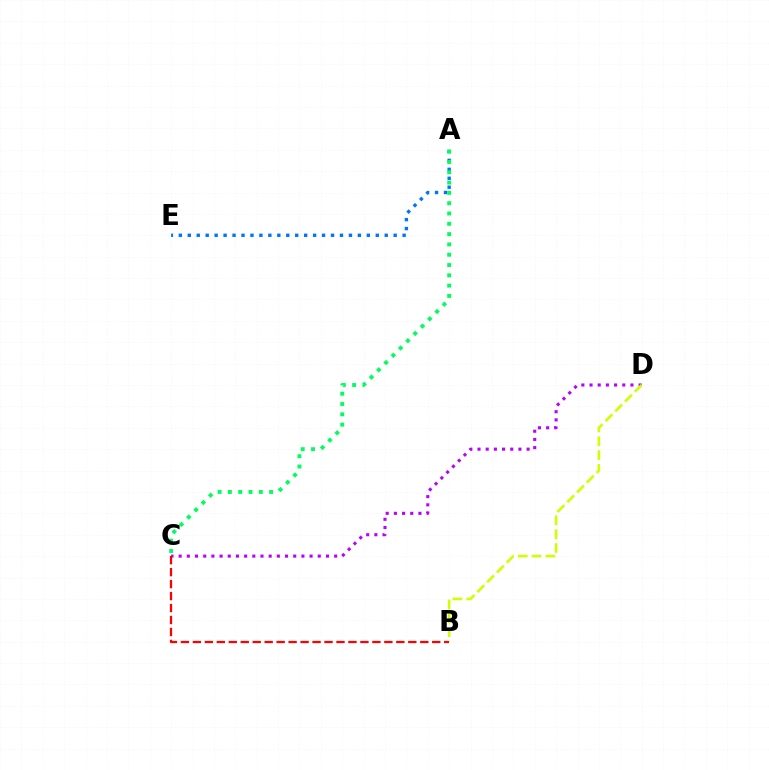{('C', 'D'): [{'color': '#b900ff', 'line_style': 'dotted', 'thickness': 2.22}], ('A', 'E'): [{'color': '#0074ff', 'line_style': 'dotted', 'thickness': 2.43}], ('B', 'D'): [{'color': '#d1ff00', 'line_style': 'dashed', 'thickness': 1.88}], ('A', 'C'): [{'color': '#00ff5c', 'line_style': 'dotted', 'thickness': 2.8}], ('B', 'C'): [{'color': '#ff0000', 'line_style': 'dashed', 'thickness': 1.63}]}